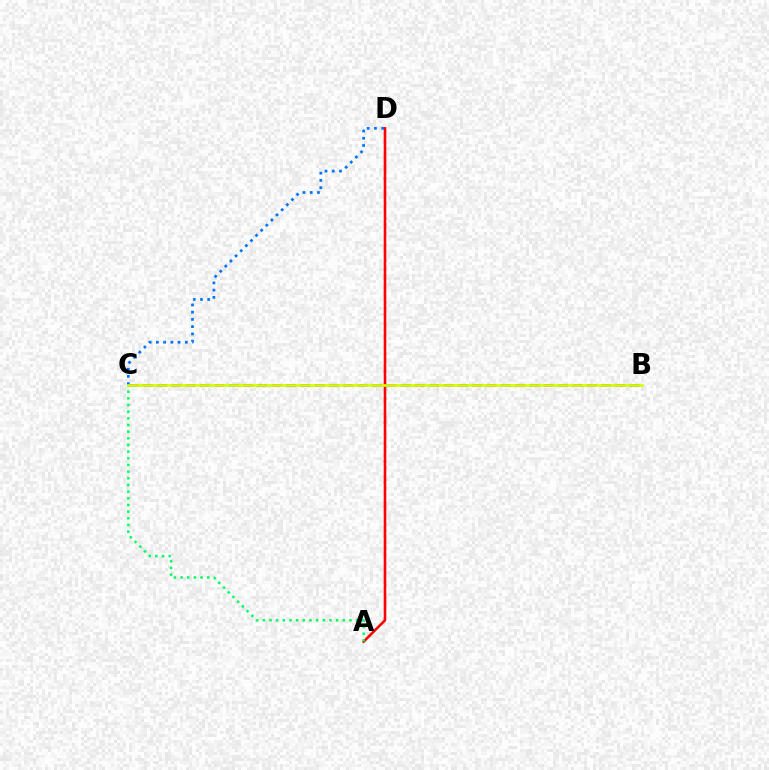{('A', 'D'): [{'color': '#ff0000', 'line_style': 'solid', 'thickness': 1.86}], ('C', 'D'): [{'color': '#0074ff', 'line_style': 'dotted', 'thickness': 1.97}], ('B', 'C'): [{'color': '#b900ff', 'line_style': 'dashed', 'thickness': 1.95}, {'color': '#d1ff00', 'line_style': 'solid', 'thickness': 1.93}], ('A', 'C'): [{'color': '#00ff5c', 'line_style': 'dotted', 'thickness': 1.81}]}